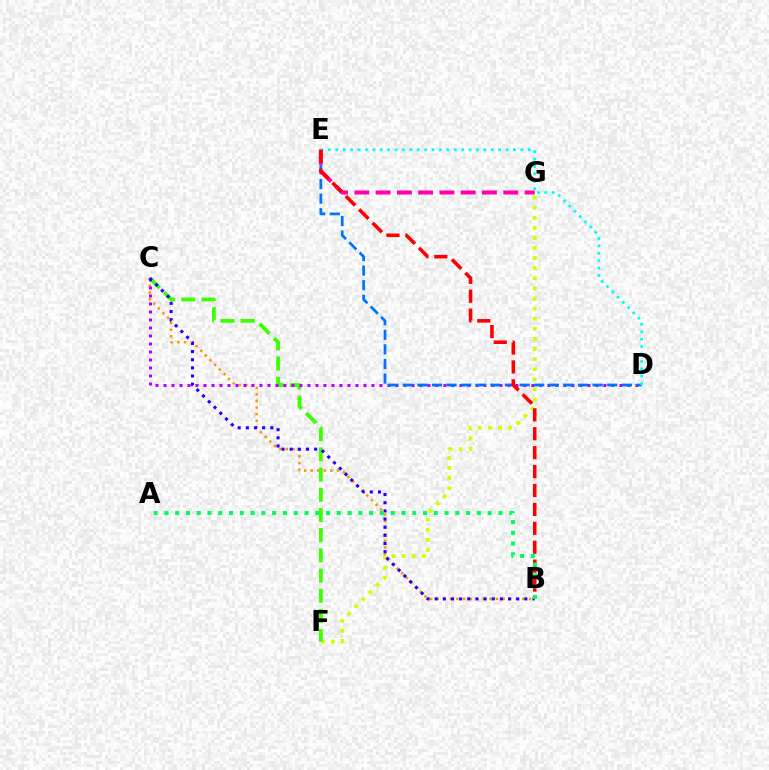{('F', 'G'): [{'color': '#d1ff00', 'line_style': 'dotted', 'thickness': 2.74}], ('B', 'C'): [{'color': '#ff9400', 'line_style': 'dotted', 'thickness': 1.79}, {'color': '#2500ff', 'line_style': 'dotted', 'thickness': 2.22}], ('C', 'F'): [{'color': '#3dff00', 'line_style': 'dashed', 'thickness': 2.74}], ('C', 'D'): [{'color': '#b900ff', 'line_style': 'dotted', 'thickness': 2.17}], ('D', 'E'): [{'color': '#0074ff', 'line_style': 'dashed', 'thickness': 1.98}, {'color': '#00fff6', 'line_style': 'dotted', 'thickness': 2.01}], ('E', 'G'): [{'color': '#ff00ac', 'line_style': 'dashed', 'thickness': 2.89}], ('B', 'E'): [{'color': '#ff0000', 'line_style': 'dashed', 'thickness': 2.57}], ('A', 'B'): [{'color': '#00ff5c', 'line_style': 'dotted', 'thickness': 2.93}]}